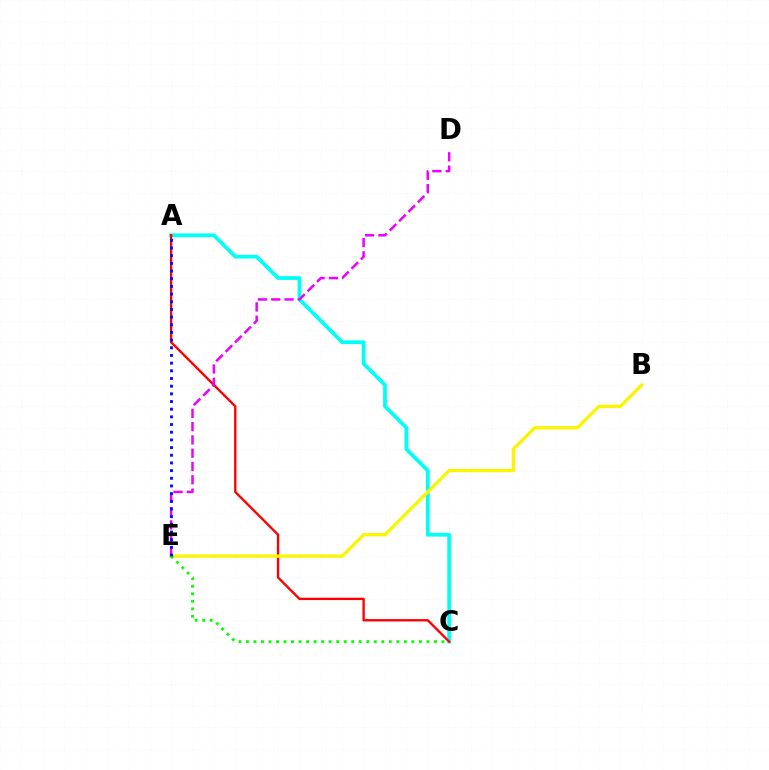{('A', 'C'): [{'color': '#00fff6', 'line_style': 'solid', 'thickness': 2.72}, {'color': '#ff0000', 'line_style': 'solid', 'thickness': 1.69}], ('B', 'E'): [{'color': '#fcf500', 'line_style': 'solid', 'thickness': 2.39}], ('C', 'E'): [{'color': '#08ff00', 'line_style': 'dotted', 'thickness': 2.04}], ('D', 'E'): [{'color': '#ee00ff', 'line_style': 'dashed', 'thickness': 1.81}], ('A', 'E'): [{'color': '#0010ff', 'line_style': 'dotted', 'thickness': 2.09}]}